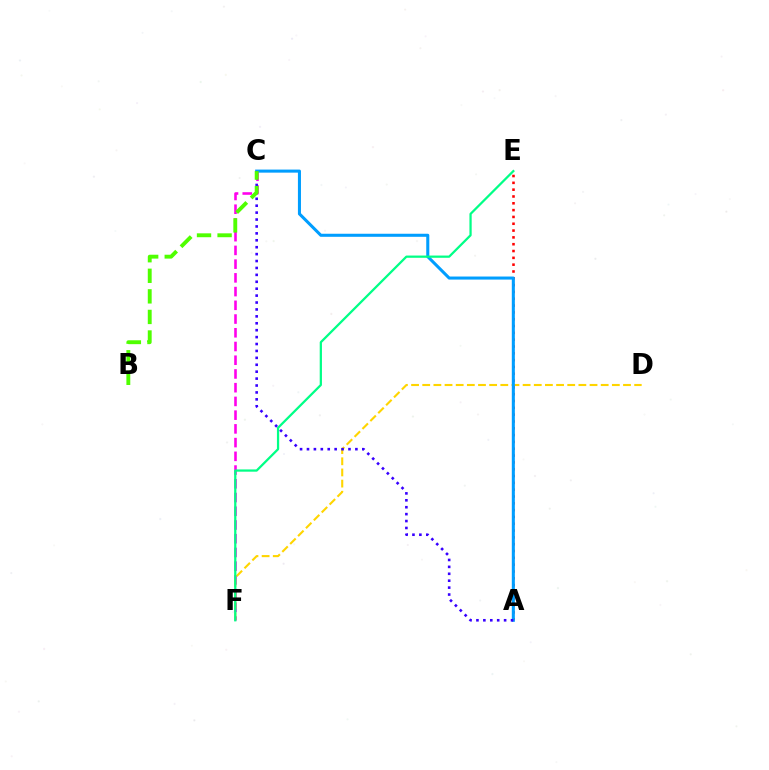{('A', 'E'): [{'color': '#ff0000', 'line_style': 'dotted', 'thickness': 1.85}], ('C', 'F'): [{'color': '#ff00ed', 'line_style': 'dashed', 'thickness': 1.87}], ('D', 'F'): [{'color': '#ffd500', 'line_style': 'dashed', 'thickness': 1.52}], ('A', 'C'): [{'color': '#009eff', 'line_style': 'solid', 'thickness': 2.2}, {'color': '#3700ff', 'line_style': 'dotted', 'thickness': 1.88}], ('E', 'F'): [{'color': '#00ff86', 'line_style': 'solid', 'thickness': 1.62}], ('B', 'C'): [{'color': '#4fff00', 'line_style': 'dashed', 'thickness': 2.79}]}